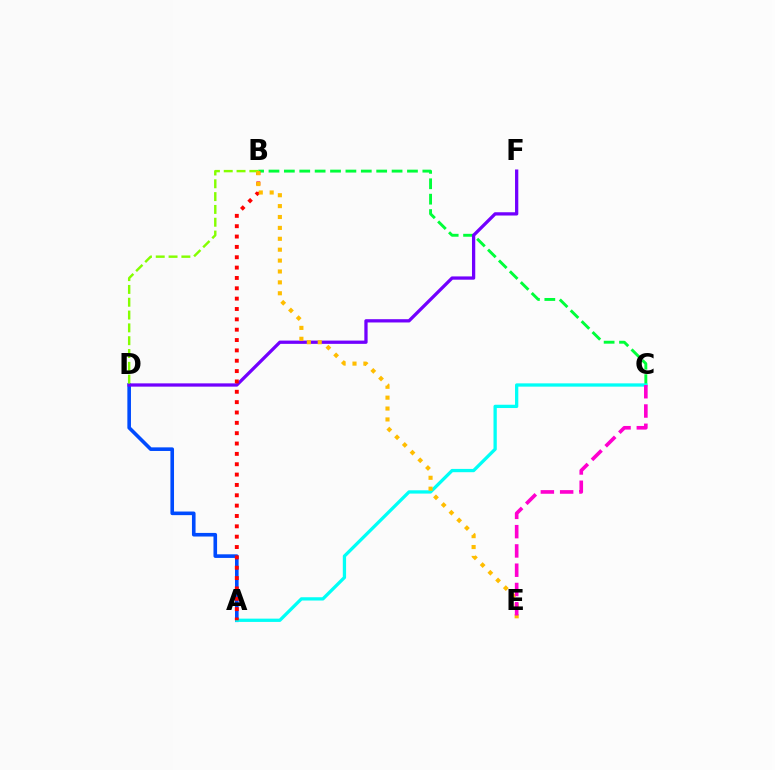{('B', 'C'): [{'color': '#00ff39', 'line_style': 'dashed', 'thickness': 2.09}], ('A', 'D'): [{'color': '#004bff', 'line_style': 'solid', 'thickness': 2.6}], ('D', 'F'): [{'color': '#7200ff', 'line_style': 'solid', 'thickness': 2.36}], ('A', 'C'): [{'color': '#00fff6', 'line_style': 'solid', 'thickness': 2.36}], ('A', 'B'): [{'color': '#ff0000', 'line_style': 'dotted', 'thickness': 2.81}], ('B', 'D'): [{'color': '#84ff00', 'line_style': 'dashed', 'thickness': 1.74}], ('B', 'E'): [{'color': '#ffbd00', 'line_style': 'dotted', 'thickness': 2.96}], ('C', 'E'): [{'color': '#ff00cf', 'line_style': 'dashed', 'thickness': 2.62}]}